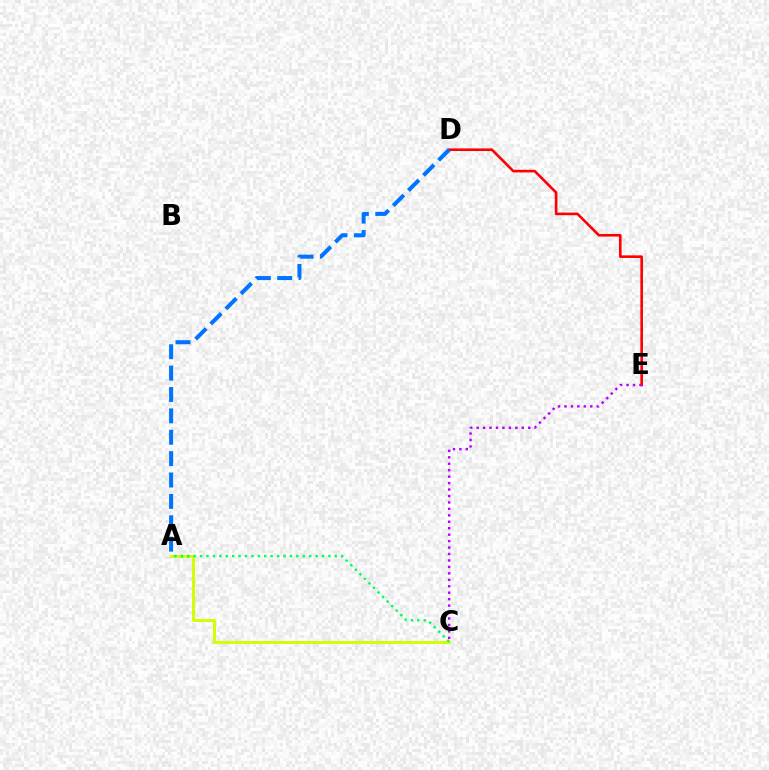{('A', 'C'): [{'color': '#d1ff00', 'line_style': 'solid', 'thickness': 2.12}, {'color': '#00ff5c', 'line_style': 'dotted', 'thickness': 1.74}], ('D', 'E'): [{'color': '#ff0000', 'line_style': 'solid', 'thickness': 1.88}], ('A', 'D'): [{'color': '#0074ff', 'line_style': 'dashed', 'thickness': 2.9}], ('C', 'E'): [{'color': '#b900ff', 'line_style': 'dotted', 'thickness': 1.75}]}